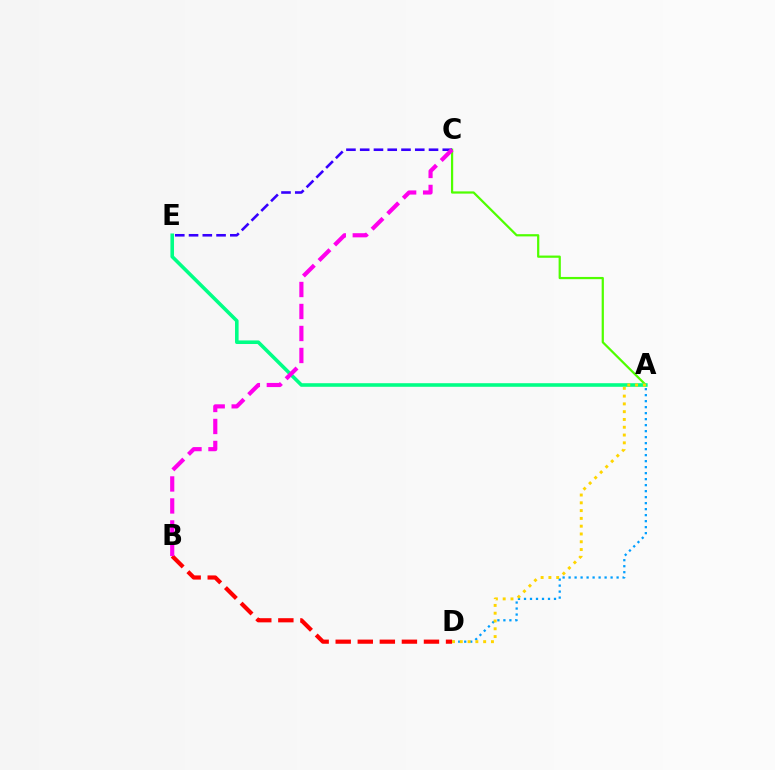{('A', 'C'): [{'color': '#4fff00', 'line_style': 'solid', 'thickness': 1.61}], ('A', 'E'): [{'color': '#00ff86', 'line_style': 'solid', 'thickness': 2.58}], ('A', 'D'): [{'color': '#009eff', 'line_style': 'dotted', 'thickness': 1.63}, {'color': '#ffd500', 'line_style': 'dotted', 'thickness': 2.12}], ('C', 'E'): [{'color': '#3700ff', 'line_style': 'dashed', 'thickness': 1.87}], ('B', 'D'): [{'color': '#ff0000', 'line_style': 'dashed', 'thickness': 3.0}], ('B', 'C'): [{'color': '#ff00ed', 'line_style': 'dashed', 'thickness': 2.99}]}